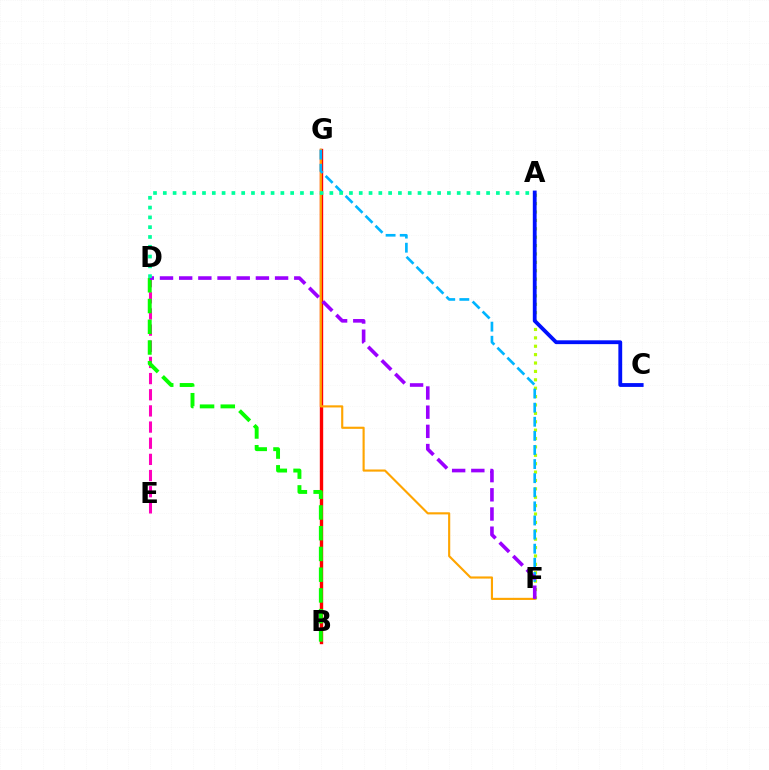{('A', 'F'): [{'color': '#b3ff00', 'line_style': 'dotted', 'thickness': 2.28}], ('B', 'G'): [{'color': '#ff0000', 'line_style': 'solid', 'thickness': 2.43}], ('A', 'C'): [{'color': '#0010ff', 'line_style': 'solid', 'thickness': 2.75}], ('D', 'E'): [{'color': '#ff00bd', 'line_style': 'dashed', 'thickness': 2.2}], ('F', 'G'): [{'color': '#ffa500', 'line_style': 'solid', 'thickness': 1.54}, {'color': '#00b5ff', 'line_style': 'dashed', 'thickness': 1.92}], ('B', 'D'): [{'color': '#08ff00', 'line_style': 'dashed', 'thickness': 2.82}], ('D', 'F'): [{'color': '#9b00ff', 'line_style': 'dashed', 'thickness': 2.61}], ('A', 'D'): [{'color': '#00ff9d', 'line_style': 'dotted', 'thickness': 2.66}]}